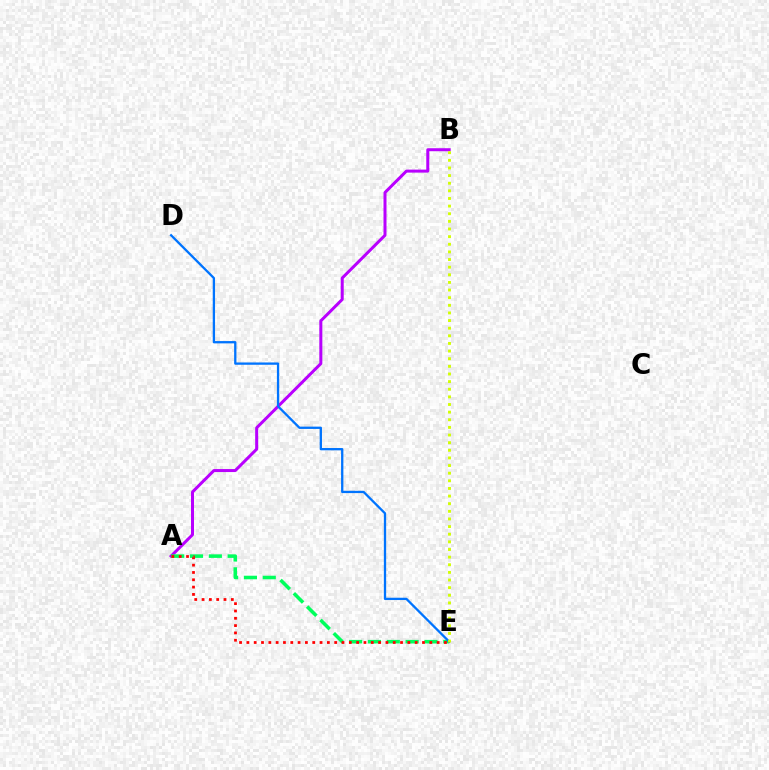{('A', 'B'): [{'color': '#b900ff', 'line_style': 'solid', 'thickness': 2.16}], ('A', 'E'): [{'color': '#00ff5c', 'line_style': 'dashed', 'thickness': 2.56}, {'color': '#ff0000', 'line_style': 'dotted', 'thickness': 1.99}], ('D', 'E'): [{'color': '#0074ff', 'line_style': 'solid', 'thickness': 1.65}], ('B', 'E'): [{'color': '#d1ff00', 'line_style': 'dotted', 'thickness': 2.07}]}